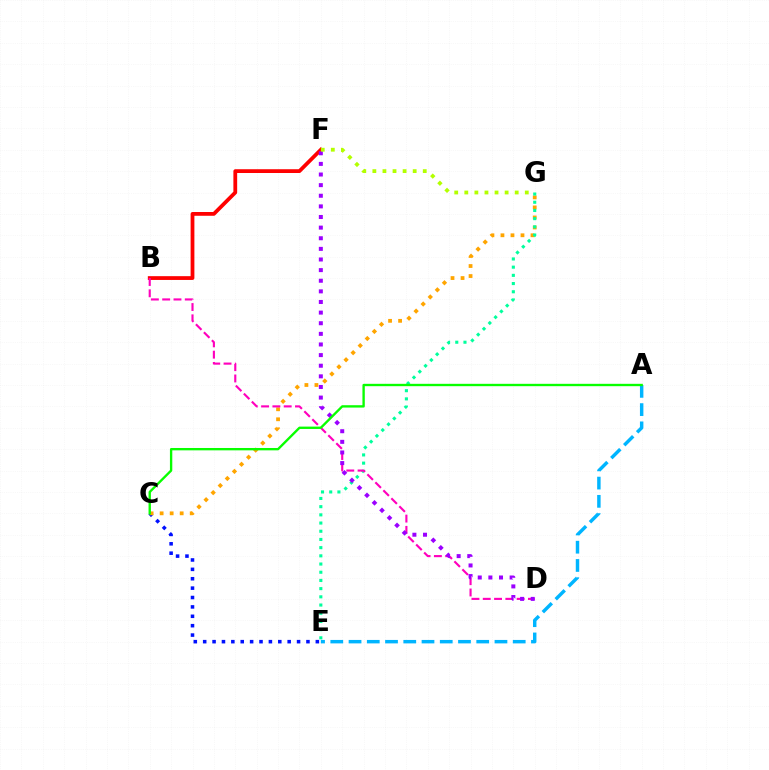{('C', 'E'): [{'color': '#0010ff', 'line_style': 'dotted', 'thickness': 2.55}], ('A', 'E'): [{'color': '#00b5ff', 'line_style': 'dashed', 'thickness': 2.48}], ('B', 'F'): [{'color': '#ff0000', 'line_style': 'solid', 'thickness': 2.72}], ('C', 'G'): [{'color': '#ffa500', 'line_style': 'dotted', 'thickness': 2.72}], ('E', 'G'): [{'color': '#00ff9d', 'line_style': 'dotted', 'thickness': 2.23}], ('B', 'D'): [{'color': '#ff00bd', 'line_style': 'dashed', 'thickness': 1.54}], ('D', 'F'): [{'color': '#9b00ff', 'line_style': 'dotted', 'thickness': 2.89}], ('A', 'C'): [{'color': '#08ff00', 'line_style': 'solid', 'thickness': 1.7}], ('F', 'G'): [{'color': '#b3ff00', 'line_style': 'dotted', 'thickness': 2.74}]}